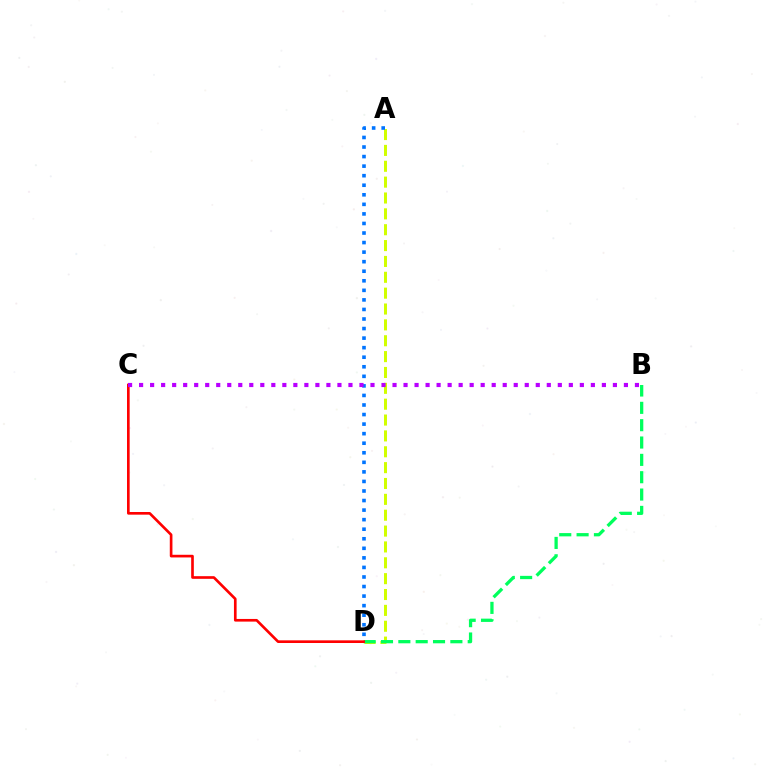{('A', 'D'): [{'color': '#d1ff00', 'line_style': 'dashed', 'thickness': 2.15}, {'color': '#0074ff', 'line_style': 'dotted', 'thickness': 2.6}], ('B', 'D'): [{'color': '#00ff5c', 'line_style': 'dashed', 'thickness': 2.36}], ('C', 'D'): [{'color': '#ff0000', 'line_style': 'solid', 'thickness': 1.91}], ('B', 'C'): [{'color': '#b900ff', 'line_style': 'dotted', 'thickness': 2.99}]}